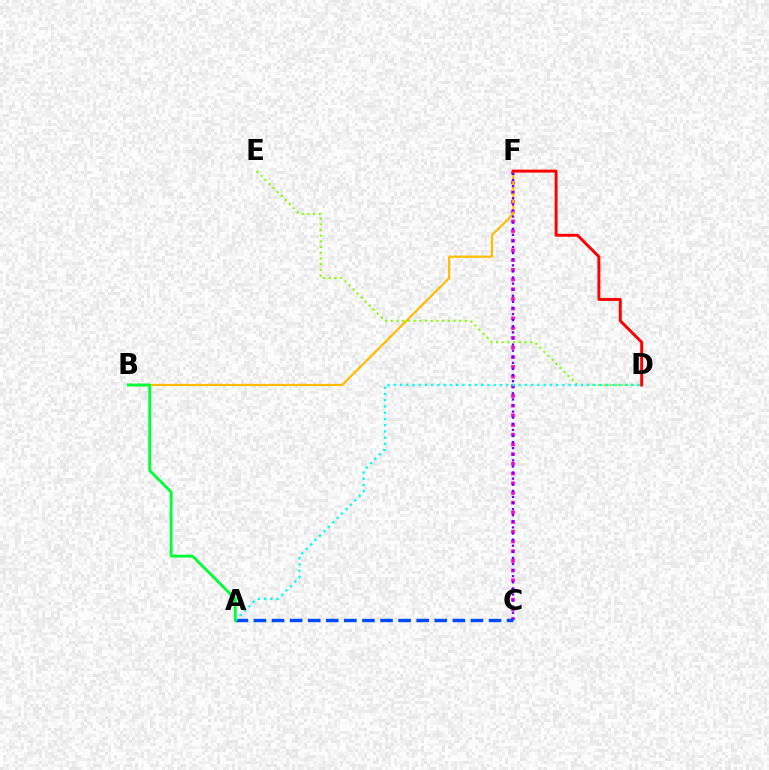{('C', 'F'): [{'color': '#ff00cf', 'line_style': 'dotted', 'thickness': 2.64}, {'color': '#7200ff', 'line_style': 'dotted', 'thickness': 1.66}], ('B', 'F'): [{'color': '#ffbd00', 'line_style': 'solid', 'thickness': 1.58}], ('D', 'F'): [{'color': '#ff0000', 'line_style': 'solid', 'thickness': 2.12}], ('D', 'E'): [{'color': '#84ff00', 'line_style': 'dotted', 'thickness': 1.55}], ('A', 'C'): [{'color': '#004bff', 'line_style': 'dashed', 'thickness': 2.46}], ('A', 'D'): [{'color': '#00fff6', 'line_style': 'dotted', 'thickness': 1.7}], ('A', 'B'): [{'color': '#00ff39', 'line_style': 'solid', 'thickness': 2.05}]}